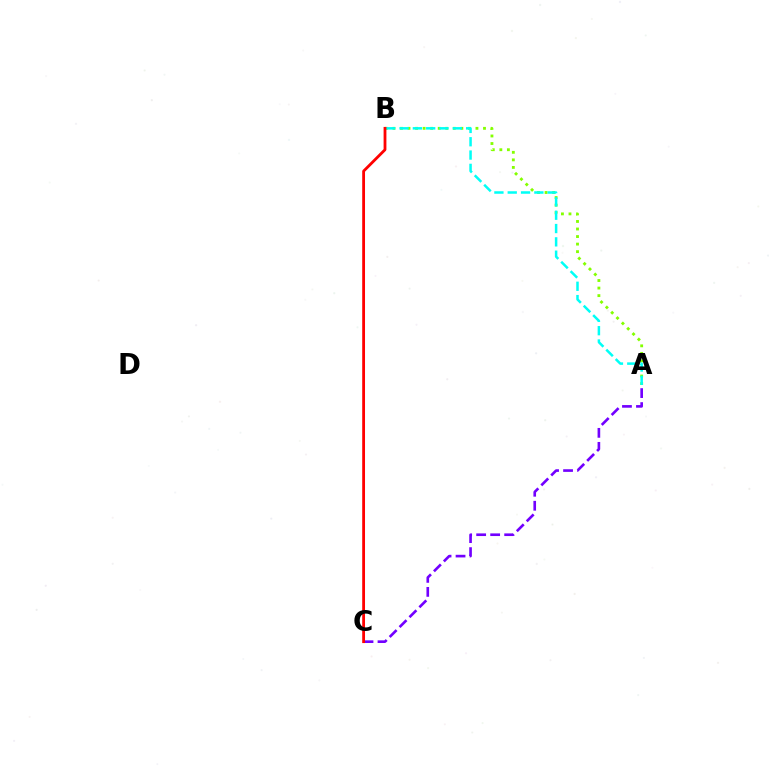{('A', 'C'): [{'color': '#7200ff', 'line_style': 'dashed', 'thickness': 1.9}], ('A', 'B'): [{'color': '#84ff00', 'line_style': 'dotted', 'thickness': 2.05}, {'color': '#00fff6', 'line_style': 'dashed', 'thickness': 1.81}], ('B', 'C'): [{'color': '#ff0000', 'line_style': 'solid', 'thickness': 2.02}]}